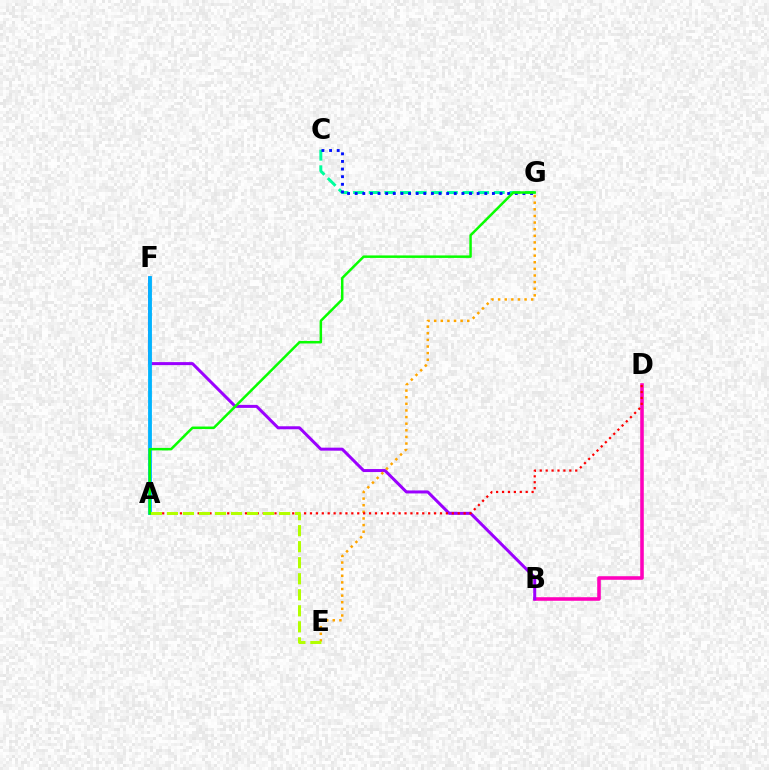{('B', 'D'): [{'color': '#ff00bd', 'line_style': 'solid', 'thickness': 2.57}], ('B', 'F'): [{'color': '#9b00ff', 'line_style': 'solid', 'thickness': 2.16}], ('C', 'G'): [{'color': '#00ff9d', 'line_style': 'dashed', 'thickness': 2.12}, {'color': '#0010ff', 'line_style': 'dotted', 'thickness': 2.07}], ('E', 'G'): [{'color': '#ffa500', 'line_style': 'dotted', 'thickness': 1.8}], ('A', 'D'): [{'color': '#ff0000', 'line_style': 'dotted', 'thickness': 1.61}], ('A', 'F'): [{'color': '#00b5ff', 'line_style': 'solid', 'thickness': 2.76}], ('A', 'E'): [{'color': '#b3ff00', 'line_style': 'dashed', 'thickness': 2.18}], ('A', 'G'): [{'color': '#08ff00', 'line_style': 'solid', 'thickness': 1.8}]}